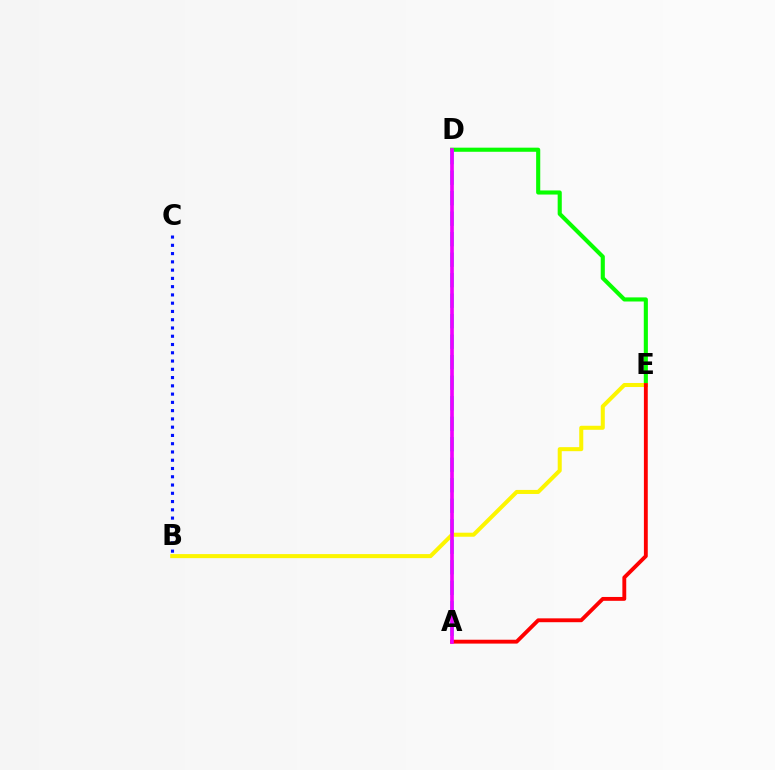{('B', 'C'): [{'color': '#0010ff', 'line_style': 'dotted', 'thickness': 2.25}], ('D', 'E'): [{'color': '#08ff00', 'line_style': 'solid', 'thickness': 2.96}], ('A', 'D'): [{'color': '#00fff6', 'line_style': 'dashed', 'thickness': 2.79}, {'color': '#ee00ff', 'line_style': 'solid', 'thickness': 2.64}], ('B', 'E'): [{'color': '#fcf500', 'line_style': 'solid', 'thickness': 2.9}], ('A', 'E'): [{'color': '#ff0000', 'line_style': 'solid', 'thickness': 2.78}]}